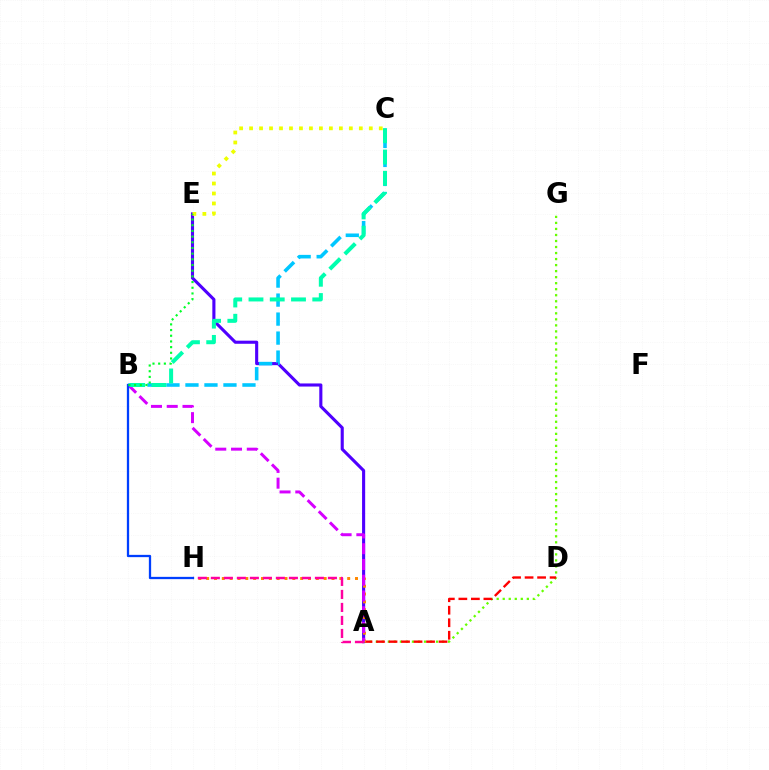{('A', 'G'): [{'color': '#66ff00', 'line_style': 'dotted', 'thickness': 1.64}], ('A', 'D'): [{'color': '#ff0000', 'line_style': 'dashed', 'thickness': 1.7}], ('A', 'E'): [{'color': '#4f00ff', 'line_style': 'solid', 'thickness': 2.23}], ('A', 'H'): [{'color': '#ff8800', 'line_style': 'dotted', 'thickness': 2.13}, {'color': '#ff00a0', 'line_style': 'dashed', 'thickness': 1.77}], ('A', 'B'): [{'color': '#d600ff', 'line_style': 'dashed', 'thickness': 2.14}], ('B', 'C'): [{'color': '#00c7ff', 'line_style': 'dashed', 'thickness': 2.58}, {'color': '#00ffaf', 'line_style': 'dashed', 'thickness': 2.89}], ('B', 'H'): [{'color': '#003fff', 'line_style': 'solid', 'thickness': 1.64}], ('C', 'E'): [{'color': '#eeff00', 'line_style': 'dotted', 'thickness': 2.71}], ('B', 'E'): [{'color': '#00ff27', 'line_style': 'dotted', 'thickness': 1.54}]}